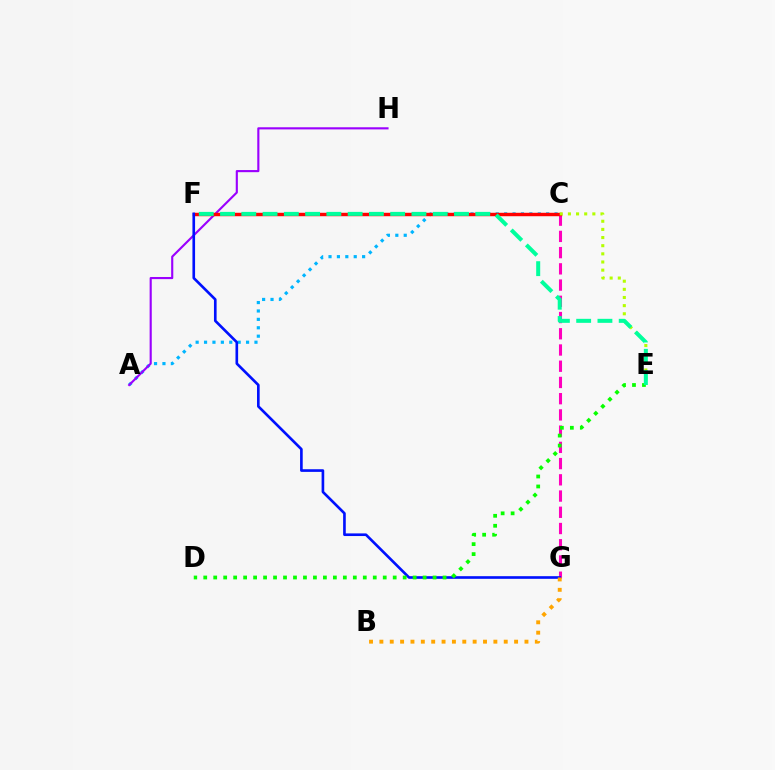{('A', 'C'): [{'color': '#00b5ff', 'line_style': 'dotted', 'thickness': 2.28}], ('A', 'H'): [{'color': '#9b00ff', 'line_style': 'solid', 'thickness': 1.53}], ('C', 'G'): [{'color': '#ff00bd', 'line_style': 'dashed', 'thickness': 2.2}], ('C', 'F'): [{'color': '#ff0000', 'line_style': 'solid', 'thickness': 2.47}], ('F', 'G'): [{'color': '#0010ff', 'line_style': 'solid', 'thickness': 1.9}], ('C', 'E'): [{'color': '#b3ff00', 'line_style': 'dotted', 'thickness': 2.21}], ('D', 'E'): [{'color': '#08ff00', 'line_style': 'dotted', 'thickness': 2.71}], ('B', 'G'): [{'color': '#ffa500', 'line_style': 'dotted', 'thickness': 2.82}], ('E', 'F'): [{'color': '#00ff9d', 'line_style': 'dashed', 'thickness': 2.89}]}